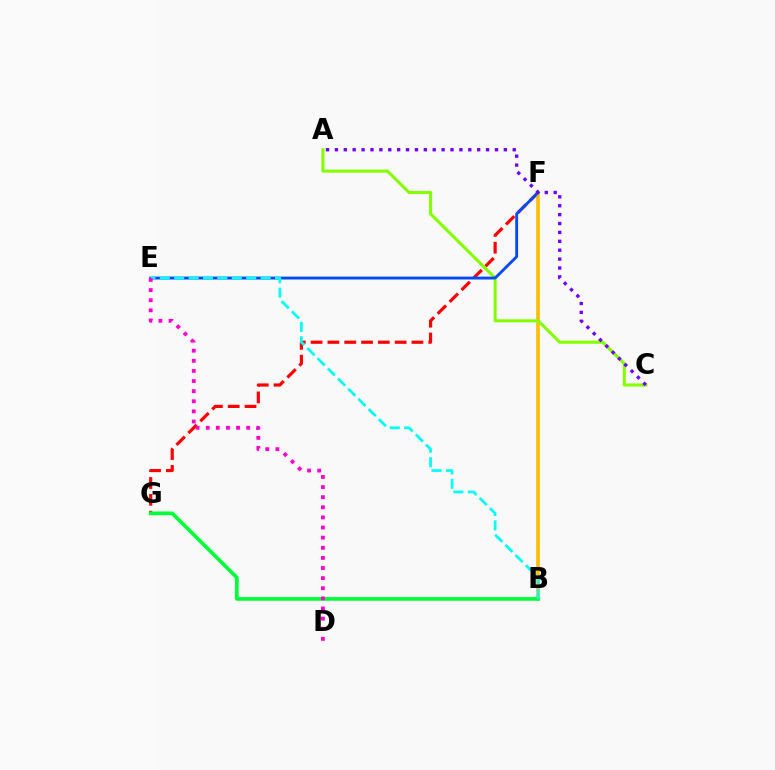{('F', 'G'): [{'color': '#ff0000', 'line_style': 'dashed', 'thickness': 2.28}], ('B', 'F'): [{'color': '#ffbd00', 'line_style': 'solid', 'thickness': 2.61}], ('A', 'C'): [{'color': '#84ff00', 'line_style': 'solid', 'thickness': 2.21}, {'color': '#7200ff', 'line_style': 'dotted', 'thickness': 2.42}], ('E', 'F'): [{'color': '#004bff', 'line_style': 'solid', 'thickness': 2.08}], ('B', 'G'): [{'color': '#00ff39', 'line_style': 'solid', 'thickness': 2.68}], ('B', 'E'): [{'color': '#00fff6', 'line_style': 'dashed', 'thickness': 1.96}], ('D', 'E'): [{'color': '#ff00cf', 'line_style': 'dotted', 'thickness': 2.75}]}